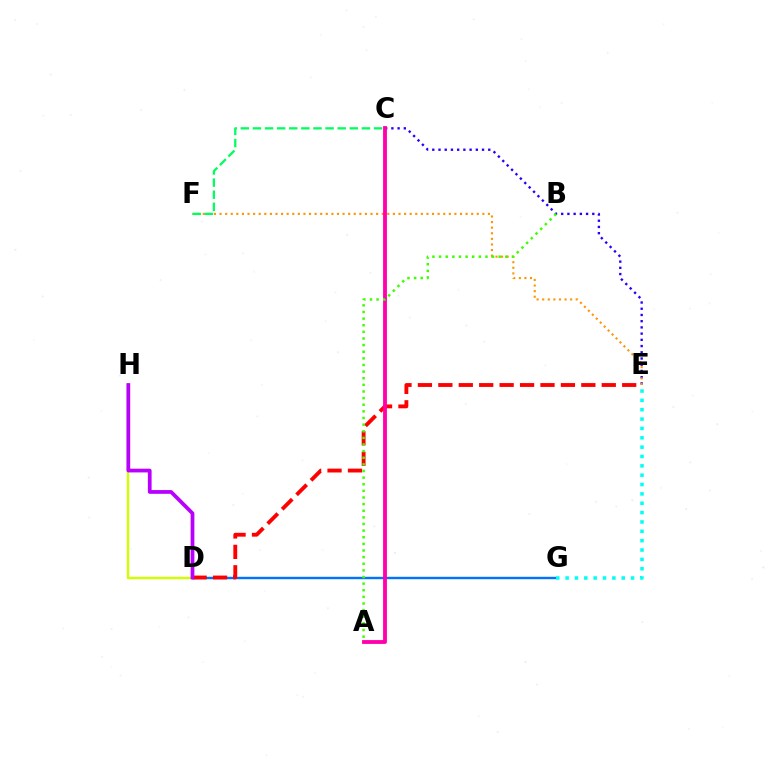{('C', 'E'): [{'color': '#2500ff', 'line_style': 'dotted', 'thickness': 1.69}], ('E', 'F'): [{'color': '#ff9400', 'line_style': 'dotted', 'thickness': 1.52}], ('C', 'F'): [{'color': '#00ff5c', 'line_style': 'dashed', 'thickness': 1.65}], ('D', 'H'): [{'color': '#d1ff00', 'line_style': 'solid', 'thickness': 1.73}, {'color': '#b900ff', 'line_style': 'solid', 'thickness': 2.69}], ('D', 'G'): [{'color': '#0074ff', 'line_style': 'solid', 'thickness': 1.73}], ('D', 'E'): [{'color': '#ff0000', 'line_style': 'dashed', 'thickness': 2.77}], ('A', 'C'): [{'color': '#ff00ac', 'line_style': 'solid', 'thickness': 2.76}], ('E', 'G'): [{'color': '#00fff6', 'line_style': 'dotted', 'thickness': 2.54}], ('A', 'B'): [{'color': '#3dff00', 'line_style': 'dotted', 'thickness': 1.8}]}